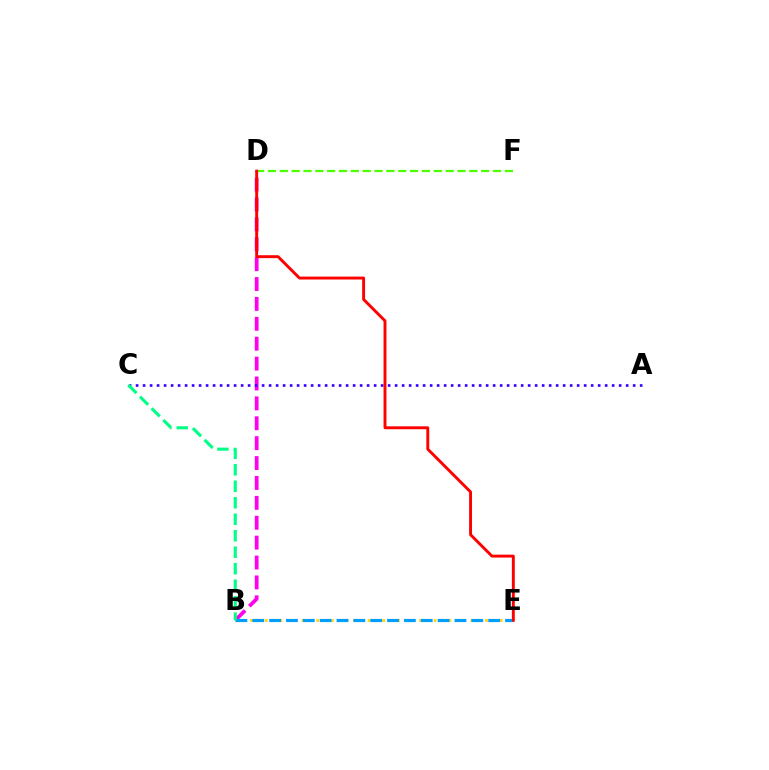{('B', 'D'): [{'color': '#ff00ed', 'line_style': 'dashed', 'thickness': 2.7}], ('D', 'F'): [{'color': '#4fff00', 'line_style': 'dashed', 'thickness': 1.61}], ('B', 'E'): [{'color': '#ffd500', 'line_style': 'dotted', 'thickness': 2.0}, {'color': '#009eff', 'line_style': 'dashed', 'thickness': 2.29}], ('A', 'C'): [{'color': '#3700ff', 'line_style': 'dotted', 'thickness': 1.9}], ('D', 'E'): [{'color': '#ff0000', 'line_style': 'solid', 'thickness': 2.1}], ('B', 'C'): [{'color': '#00ff86', 'line_style': 'dashed', 'thickness': 2.24}]}